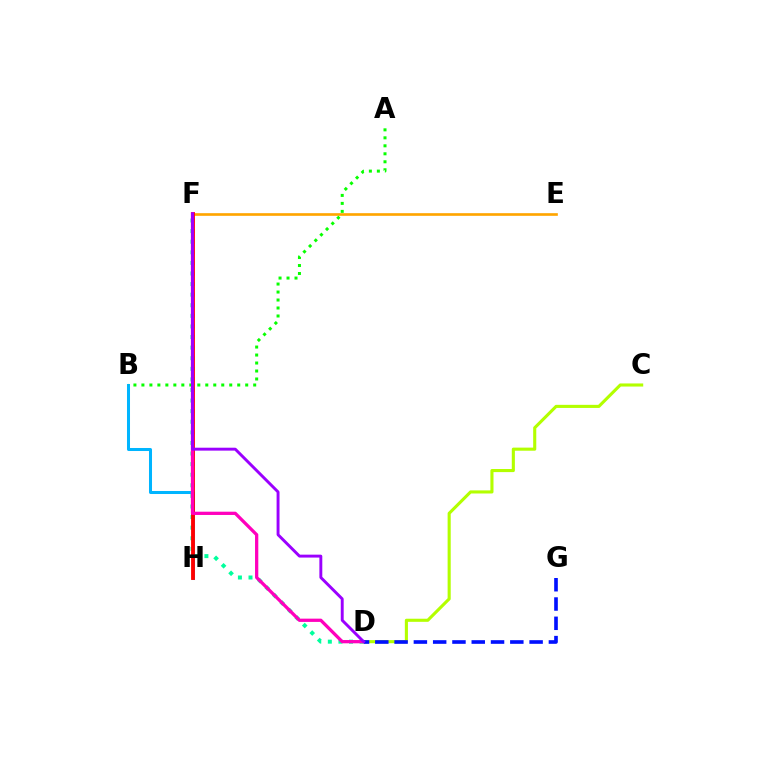{('B', 'H'): [{'color': '#00b5ff', 'line_style': 'solid', 'thickness': 2.18}], ('D', 'F'): [{'color': '#00ff9d', 'line_style': 'dotted', 'thickness': 2.88}, {'color': '#ff00bd', 'line_style': 'solid', 'thickness': 2.35}, {'color': '#9b00ff', 'line_style': 'solid', 'thickness': 2.1}], ('E', 'F'): [{'color': '#ffa500', 'line_style': 'solid', 'thickness': 1.91}], ('F', 'H'): [{'color': '#ff0000', 'line_style': 'solid', 'thickness': 2.76}], ('C', 'D'): [{'color': '#b3ff00', 'line_style': 'solid', 'thickness': 2.23}], ('D', 'G'): [{'color': '#0010ff', 'line_style': 'dashed', 'thickness': 2.62}], ('A', 'B'): [{'color': '#08ff00', 'line_style': 'dotted', 'thickness': 2.17}]}